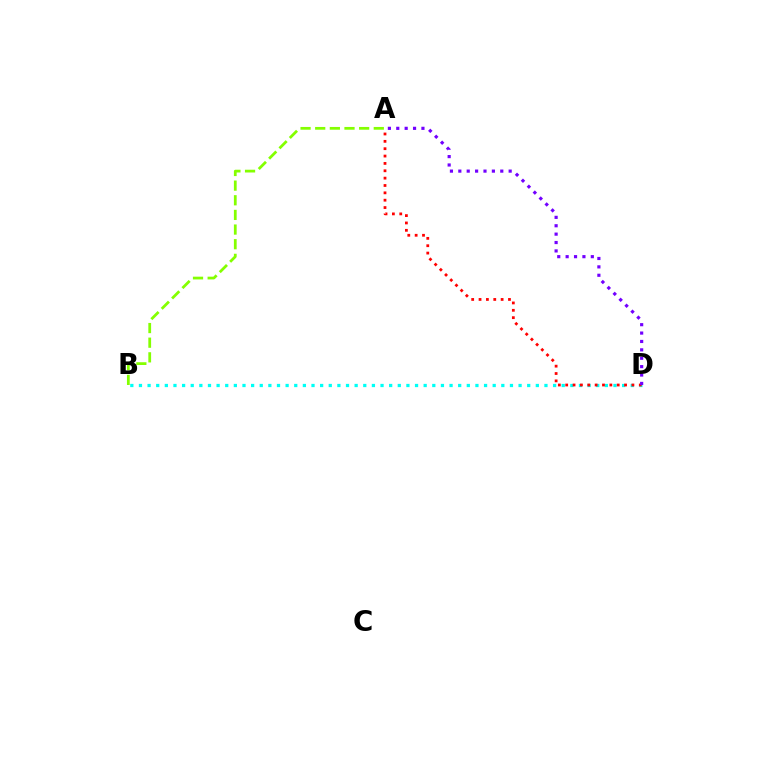{('A', 'B'): [{'color': '#84ff00', 'line_style': 'dashed', 'thickness': 1.99}], ('B', 'D'): [{'color': '#00fff6', 'line_style': 'dotted', 'thickness': 2.34}], ('A', 'D'): [{'color': '#ff0000', 'line_style': 'dotted', 'thickness': 2.0}, {'color': '#7200ff', 'line_style': 'dotted', 'thickness': 2.28}]}